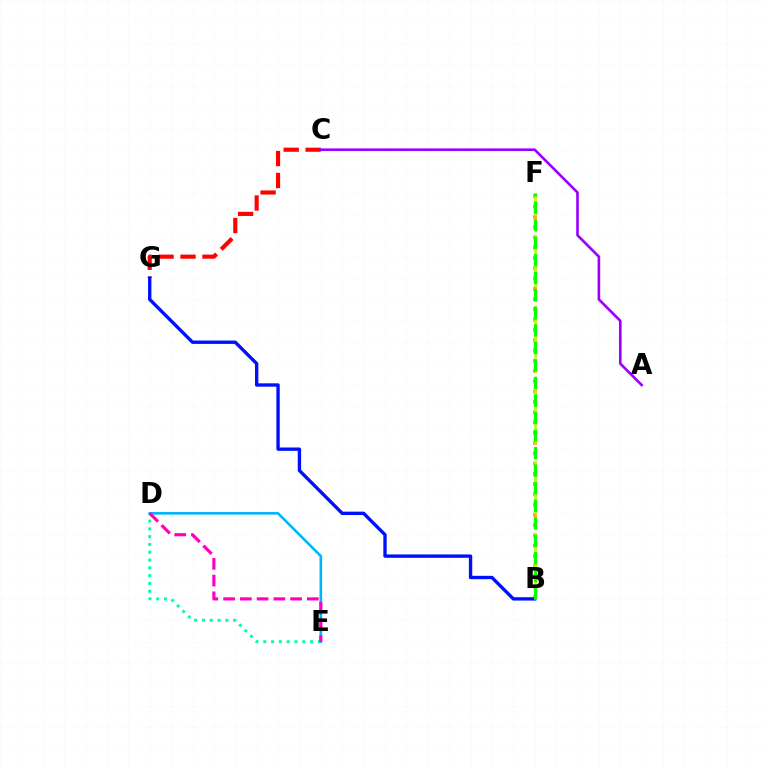{('D', 'E'): [{'color': '#00ff9d', 'line_style': 'dotted', 'thickness': 2.12}, {'color': '#00b5ff', 'line_style': 'solid', 'thickness': 1.88}, {'color': '#ff00bd', 'line_style': 'dashed', 'thickness': 2.28}], ('B', 'F'): [{'color': '#ffa500', 'line_style': 'dotted', 'thickness': 2.79}, {'color': '#b3ff00', 'line_style': 'dashed', 'thickness': 1.93}, {'color': '#08ff00', 'line_style': 'dashed', 'thickness': 2.38}], ('C', 'G'): [{'color': '#ff0000', 'line_style': 'dashed', 'thickness': 2.98}], ('B', 'G'): [{'color': '#0010ff', 'line_style': 'solid', 'thickness': 2.42}], ('A', 'C'): [{'color': '#9b00ff', 'line_style': 'solid', 'thickness': 1.9}]}